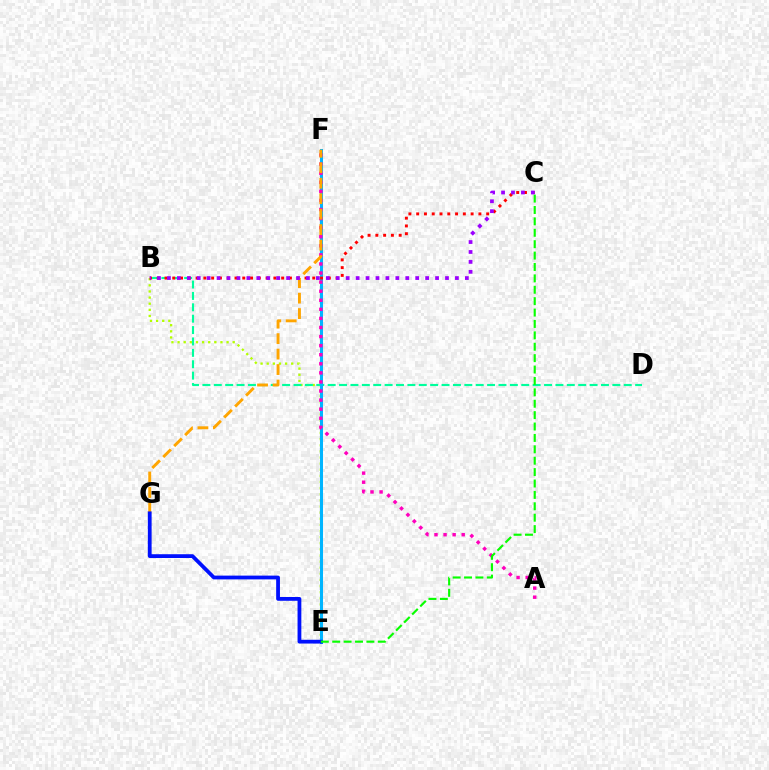{('B', 'E'): [{'color': '#b3ff00', 'line_style': 'dotted', 'thickness': 1.66}], ('B', 'D'): [{'color': '#00ff9d', 'line_style': 'dashed', 'thickness': 1.55}], ('E', 'F'): [{'color': '#00b5ff', 'line_style': 'solid', 'thickness': 2.18}], ('B', 'C'): [{'color': '#ff0000', 'line_style': 'dotted', 'thickness': 2.11}, {'color': '#9b00ff', 'line_style': 'dotted', 'thickness': 2.7}], ('A', 'F'): [{'color': '#ff00bd', 'line_style': 'dotted', 'thickness': 2.47}], ('F', 'G'): [{'color': '#ffa500', 'line_style': 'dashed', 'thickness': 2.1}], ('E', 'G'): [{'color': '#0010ff', 'line_style': 'solid', 'thickness': 2.72}], ('C', 'E'): [{'color': '#08ff00', 'line_style': 'dashed', 'thickness': 1.55}]}